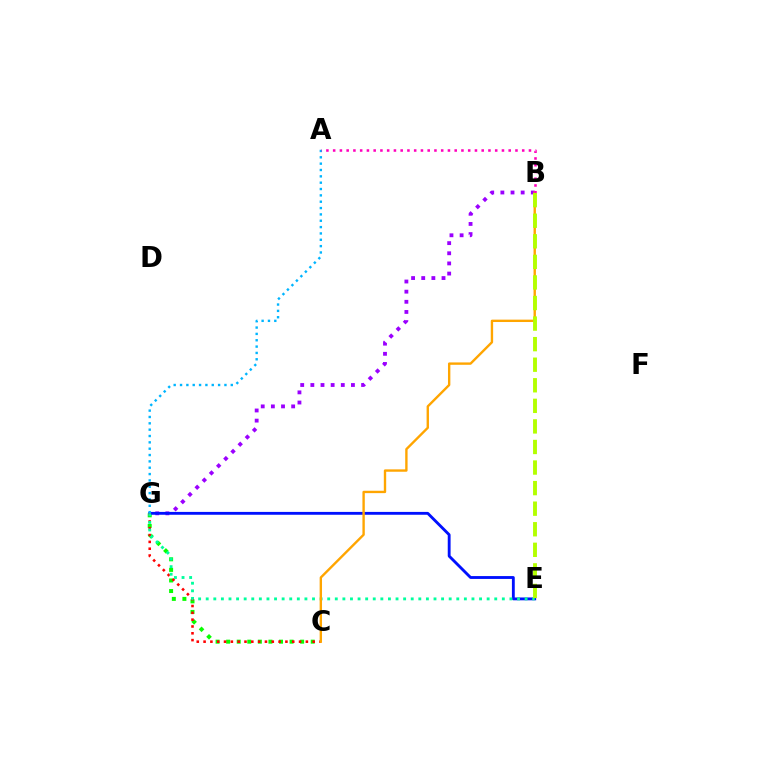{('B', 'G'): [{'color': '#9b00ff', 'line_style': 'dotted', 'thickness': 2.76}], ('C', 'G'): [{'color': '#08ff00', 'line_style': 'dotted', 'thickness': 2.87}, {'color': '#ff0000', 'line_style': 'dotted', 'thickness': 1.85}], ('E', 'G'): [{'color': '#0010ff', 'line_style': 'solid', 'thickness': 2.05}, {'color': '#00ff9d', 'line_style': 'dotted', 'thickness': 2.06}], ('B', 'C'): [{'color': '#ffa500', 'line_style': 'solid', 'thickness': 1.71}], ('A', 'G'): [{'color': '#00b5ff', 'line_style': 'dotted', 'thickness': 1.72}], ('A', 'B'): [{'color': '#ff00bd', 'line_style': 'dotted', 'thickness': 1.83}], ('B', 'E'): [{'color': '#b3ff00', 'line_style': 'dashed', 'thickness': 2.79}]}